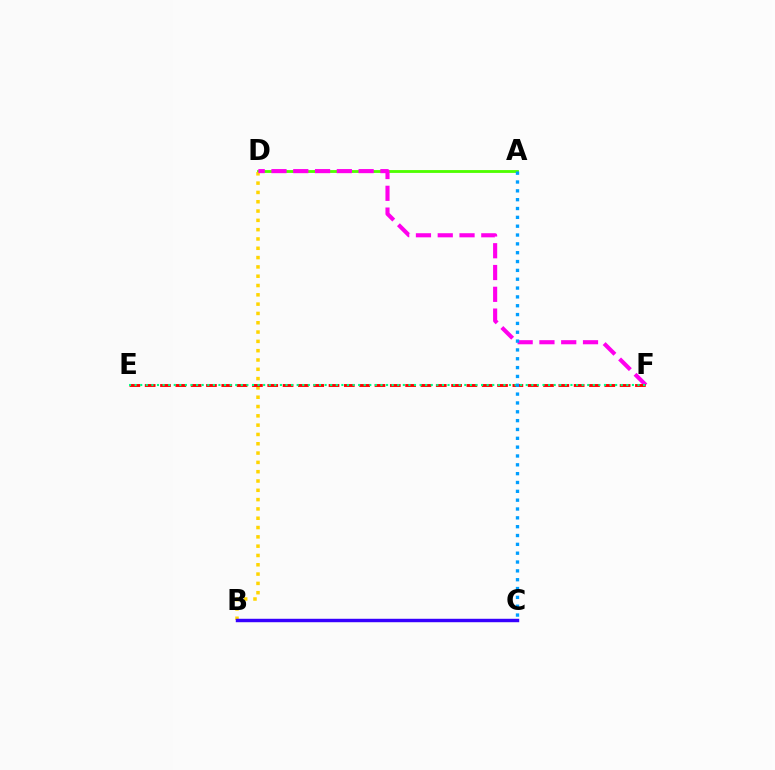{('A', 'D'): [{'color': '#4fff00', 'line_style': 'solid', 'thickness': 2.04}], ('B', 'D'): [{'color': '#ffd500', 'line_style': 'dotted', 'thickness': 2.53}], ('D', 'F'): [{'color': '#ff00ed', 'line_style': 'dashed', 'thickness': 2.96}], ('E', 'F'): [{'color': '#ff0000', 'line_style': 'dashed', 'thickness': 2.08}, {'color': '#00ff86', 'line_style': 'dotted', 'thickness': 1.52}], ('B', 'C'): [{'color': '#3700ff', 'line_style': 'solid', 'thickness': 2.47}], ('A', 'C'): [{'color': '#009eff', 'line_style': 'dotted', 'thickness': 2.4}]}